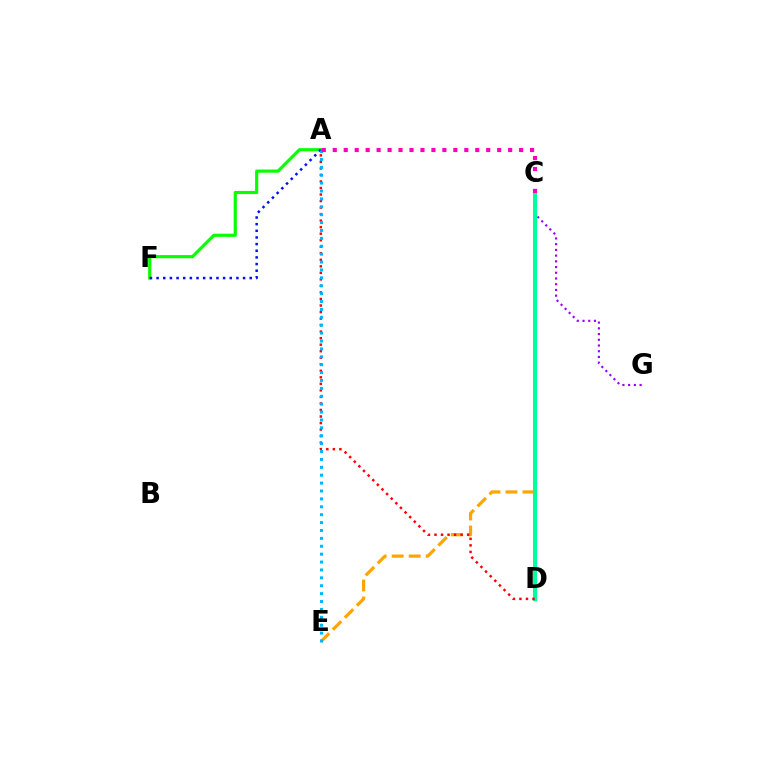{('C', 'G'): [{'color': '#9b00ff', 'line_style': 'dotted', 'thickness': 1.55}], ('C', 'D'): [{'color': '#b3ff00', 'line_style': 'solid', 'thickness': 2.44}, {'color': '#00ff9d', 'line_style': 'solid', 'thickness': 2.9}], ('C', 'E'): [{'color': '#ffa500', 'line_style': 'dashed', 'thickness': 2.31}], ('A', 'F'): [{'color': '#08ff00', 'line_style': 'solid', 'thickness': 2.27}, {'color': '#0010ff', 'line_style': 'dotted', 'thickness': 1.81}], ('A', 'D'): [{'color': '#ff0000', 'line_style': 'dotted', 'thickness': 1.77}], ('A', 'E'): [{'color': '#00b5ff', 'line_style': 'dotted', 'thickness': 2.15}], ('A', 'C'): [{'color': '#ff00bd', 'line_style': 'dotted', 'thickness': 2.98}]}